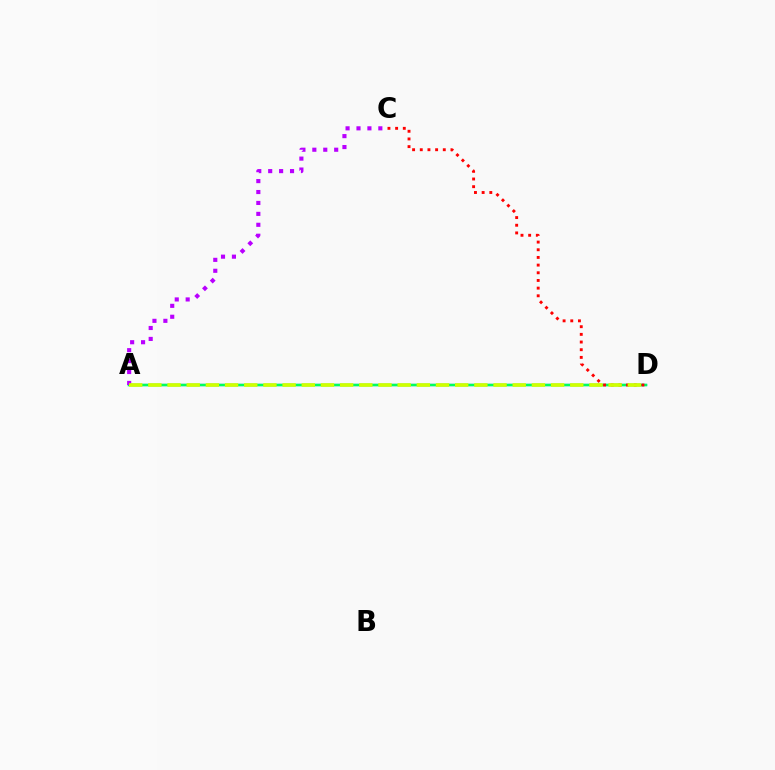{('A', 'D'): [{'color': '#0074ff', 'line_style': 'solid', 'thickness': 1.63}, {'color': '#00ff5c', 'line_style': 'solid', 'thickness': 1.77}, {'color': '#d1ff00', 'line_style': 'dashed', 'thickness': 2.61}], ('A', 'C'): [{'color': '#b900ff', 'line_style': 'dotted', 'thickness': 2.97}], ('C', 'D'): [{'color': '#ff0000', 'line_style': 'dotted', 'thickness': 2.08}]}